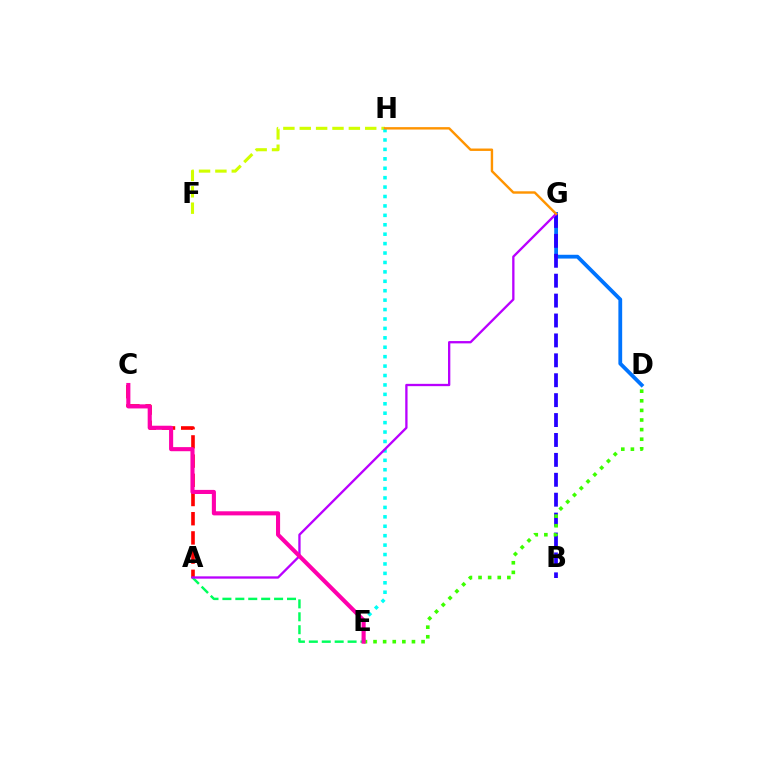{('F', 'H'): [{'color': '#d1ff00', 'line_style': 'dashed', 'thickness': 2.22}], ('A', 'E'): [{'color': '#00ff5c', 'line_style': 'dashed', 'thickness': 1.76}], ('A', 'C'): [{'color': '#ff0000', 'line_style': 'dashed', 'thickness': 2.61}], ('D', 'G'): [{'color': '#0074ff', 'line_style': 'solid', 'thickness': 2.73}], ('B', 'G'): [{'color': '#2500ff', 'line_style': 'dashed', 'thickness': 2.7}], ('E', 'H'): [{'color': '#00fff6', 'line_style': 'dotted', 'thickness': 2.56}], ('A', 'G'): [{'color': '#b900ff', 'line_style': 'solid', 'thickness': 1.67}], ('D', 'E'): [{'color': '#3dff00', 'line_style': 'dotted', 'thickness': 2.61}], ('G', 'H'): [{'color': '#ff9400', 'line_style': 'solid', 'thickness': 1.74}], ('C', 'E'): [{'color': '#ff00ac', 'line_style': 'solid', 'thickness': 2.95}]}